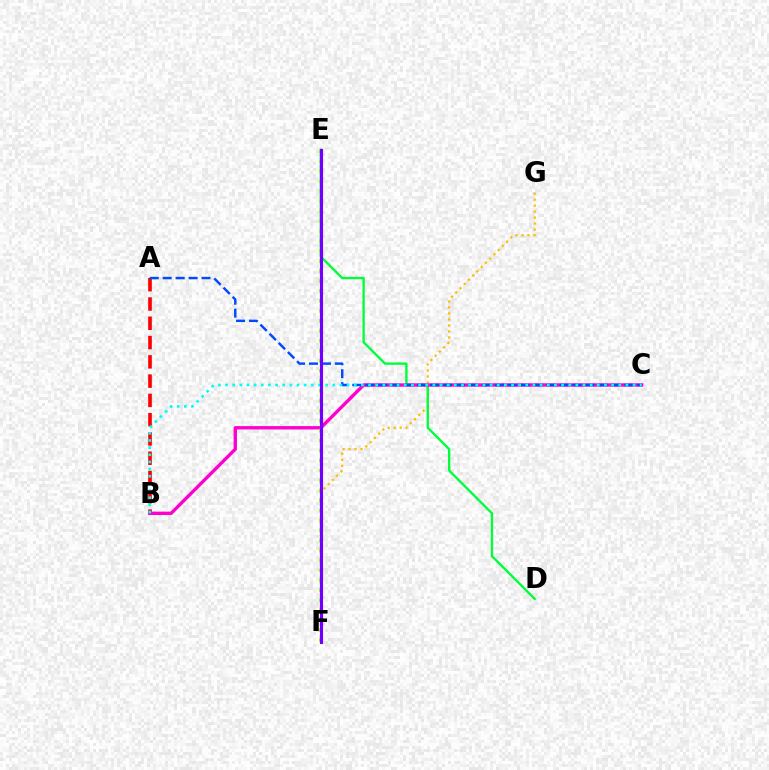{('F', 'G'): [{'color': '#ffbd00', 'line_style': 'dotted', 'thickness': 1.63}], ('A', 'B'): [{'color': '#ff0000', 'line_style': 'dashed', 'thickness': 2.62}], ('D', 'E'): [{'color': '#00ff39', 'line_style': 'solid', 'thickness': 1.69}], ('B', 'C'): [{'color': '#ff00cf', 'line_style': 'solid', 'thickness': 2.43}, {'color': '#00fff6', 'line_style': 'dotted', 'thickness': 1.94}], ('A', 'C'): [{'color': '#004bff', 'line_style': 'dashed', 'thickness': 1.76}], ('E', 'F'): [{'color': '#84ff00', 'line_style': 'dotted', 'thickness': 2.71}, {'color': '#7200ff', 'line_style': 'solid', 'thickness': 2.25}]}